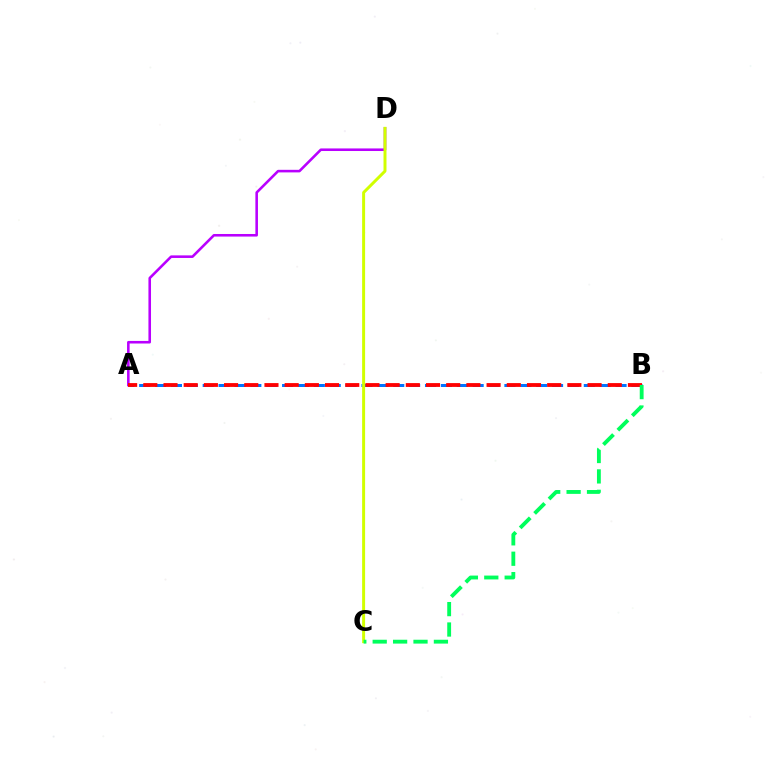{('A', 'D'): [{'color': '#b900ff', 'line_style': 'solid', 'thickness': 1.86}], ('A', 'B'): [{'color': '#0074ff', 'line_style': 'dashed', 'thickness': 2.16}, {'color': '#ff0000', 'line_style': 'dashed', 'thickness': 2.74}], ('C', 'D'): [{'color': '#d1ff00', 'line_style': 'solid', 'thickness': 2.14}], ('B', 'C'): [{'color': '#00ff5c', 'line_style': 'dashed', 'thickness': 2.77}]}